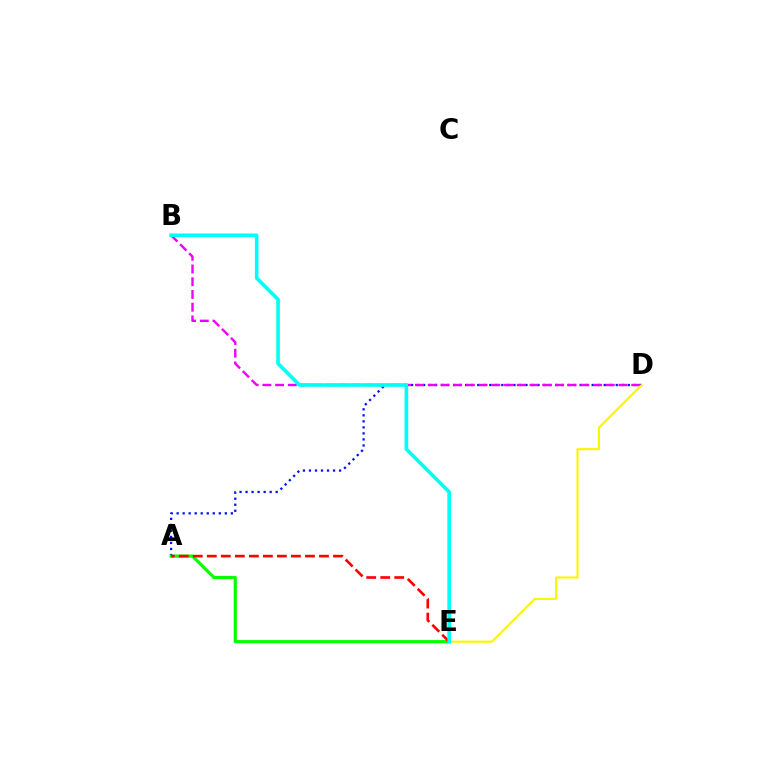{('A', 'D'): [{'color': '#0010ff', 'line_style': 'dotted', 'thickness': 1.64}], ('A', 'E'): [{'color': '#08ff00', 'line_style': 'solid', 'thickness': 2.3}, {'color': '#ff0000', 'line_style': 'dashed', 'thickness': 1.9}], ('B', 'D'): [{'color': '#ee00ff', 'line_style': 'dashed', 'thickness': 1.73}], ('D', 'E'): [{'color': '#fcf500', 'line_style': 'solid', 'thickness': 1.53}], ('B', 'E'): [{'color': '#00fff6', 'line_style': 'solid', 'thickness': 2.61}]}